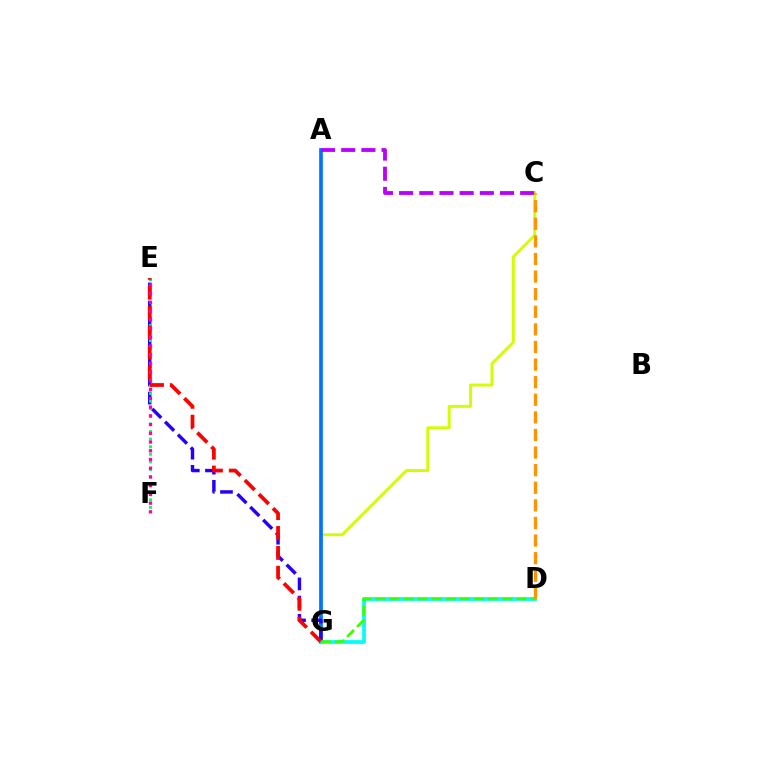{('C', 'G'): [{'color': '#d1ff00', 'line_style': 'solid', 'thickness': 2.12}], ('A', 'G'): [{'color': '#0074ff', 'line_style': 'solid', 'thickness': 2.67}], ('A', 'C'): [{'color': '#b900ff', 'line_style': 'dashed', 'thickness': 2.74}], ('D', 'G'): [{'color': '#00fff6', 'line_style': 'solid', 'thickness': 2.7}, {'color': '#3dff00', 'line_style': 'dashed', 'thickness': 1.92}], ('C', 'D'): [{'color': '#ff9400', 'line_style': 'dashed', 'thickness': 2.39}], ('E', 'G'): [{'color': '#2500ff', 'line_style': 'dashed', 'thickness': 2.47}, {'color': '#ff0000', 'line_style': 'dashed', 'thickness': 2.7}], ('E', 'F'): [{'color': '#00ff5c', 'line_style': 'dotted', 'thickness': 2.06}, {'color': '#ff00ac', 'line_style': 'dotted', 'thickness': 2.37}]}